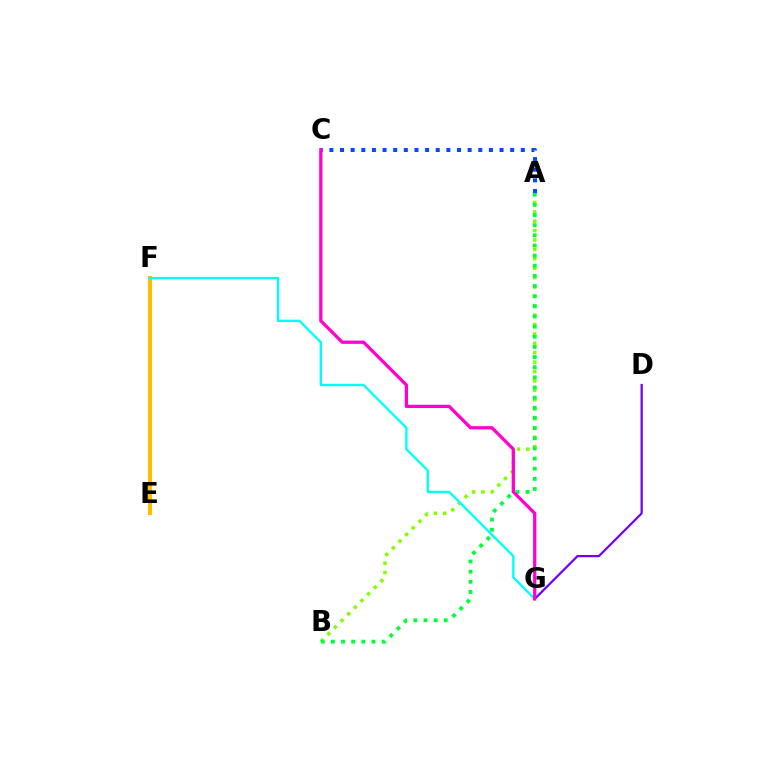{('A', 'B'): [{'color': '#84ff00', 'line_style': 'dotted', 'thickness': 2.55}, {'color': '#00ff39', 'line_style': 'dotted', 'thickness': 2.76}], ('E', 'F'): [{'color': '#ff0000', 'line_style': 'dashed', 'thickness': 1.57}, {'color': '#ffbd00', 'line_style': 'solid', 'thickness': 2.93}], ('A', 'C'): [{'color': '#004bff', 'line_style': 'dotted', 'thickness': 2.89}], ('D', 'G'): [{'color': '#7200ff', 'line_style': 'solid', 'thickness': 1.61}], ('F', 'G'): [{'color': '#00fff6', 'line_style': 'solid', 'thickness': 1.7}], ('C', 'G'): [{'color': '#ff00cf', 'line_style': 'solid', 'thickness': 2.35}]}